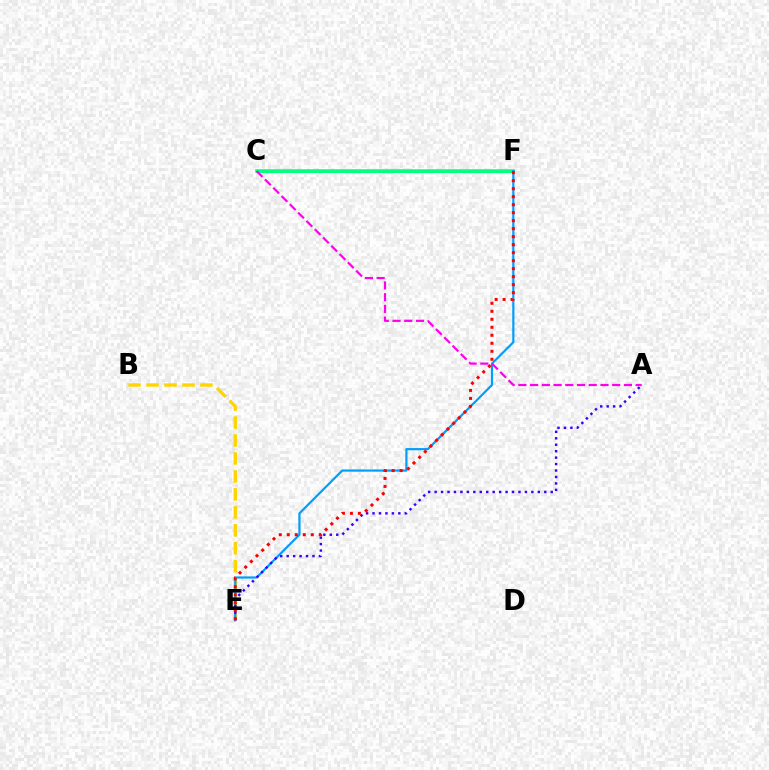{('B', 'E'): [{'color': '#ffd500', 'line_style': 'dashed', 'thickness': 2.44}], ('C', 'F'): [{'color': '#4fff00', 'line_style': 'solid', 'thickness': 2.65}, {'color': '#00ff86', 'line_style': 'solid', 'thickness': 2.09}], ('E', 'F'): [{'color': '#009eff', 'line_style': 'solid', 'thickness': 1.58}, {'color': '#ff0000', 'line_style': 'dotted', 'thickness': 2.17}], ('A', 'E'): [{'color': '#3700ff', 'line_style': 'dotted', 'thickness': 1.75}], ('A', 'C'): [{'color': '#ff00ed', 'line_style': 'dashed', 'thickness': 1.59}]}